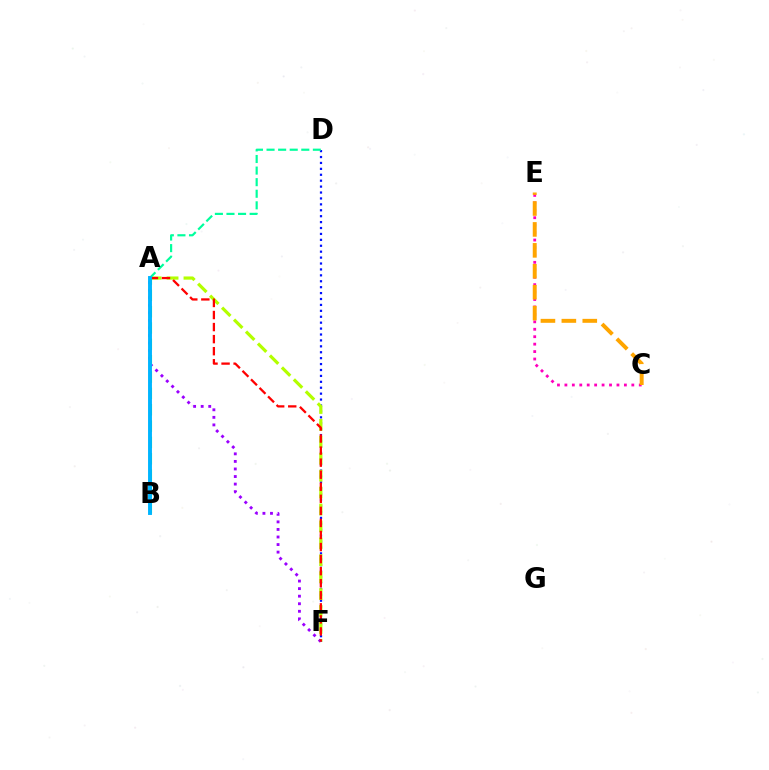{('D', 'F'): [{'color': '#0010ff', 'line_style': 'dotted', 'thickness': 1.61}], ('C', 'E'): [{'color': '#ff00bd', 'line_style': 'dotted', 'thickness': 2.02}, {'color': '#ffa500', 'line_style': 'dashed', 'thickness': 2.84}], ('A', 'F'): [{'color': '#b3ff00', 'line_style': 'dashed', 'thickness': 2.3}, {'color': '#9b00ff', 'line_style': 'dotted', 'thickness': 2.05}, {'color': '#ff0000', 'line_style': 'dashed', 'thickness': 1.64}], ('A', 'D'): [{'color': '#00ff9d', 'line_style': 'dashed', 'thickness': 1.57}], ('A', 'B'): [{'color': '#08ff00', 'line_style': 'dashed', 'thickness': 2.22}, {'color': '#00b5ff', 'line_style': 'solid', 'thickness': 2.81}]}